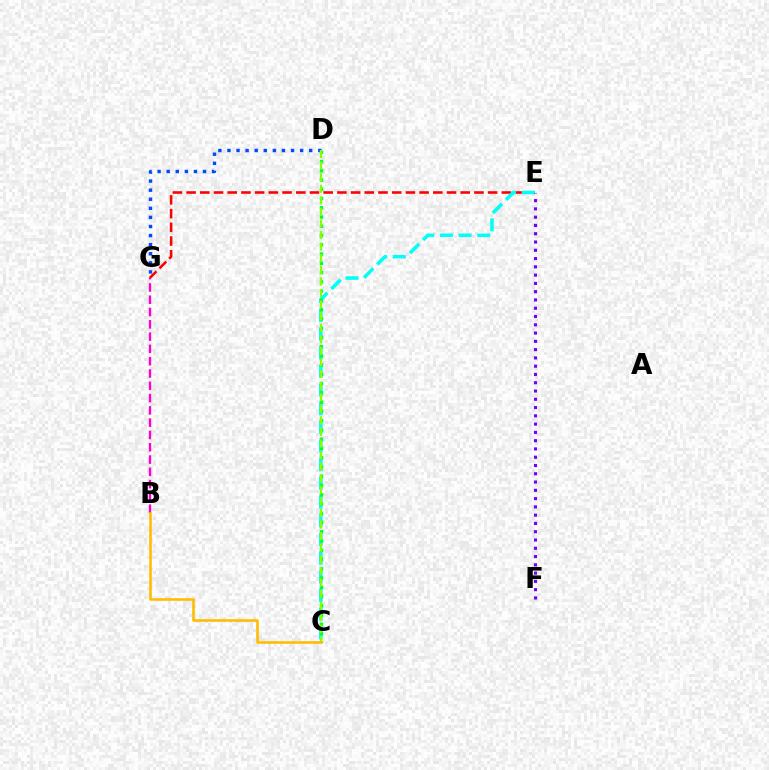{('E', 'G'): [{'color': '#ff0000', 'line_style': 'dashed', 'thickness': 1.86}], ('D', 'G'): [{'color': '#004bff', 'line_style': 'dotted', 'thickness': 2.47}], ('C', 'E'): [{'color': '#00fff6', 'line_style': 'dashed', 'thickness': 2.54}], ('C', 'D'): [{'color': '#00ff39', 'line_style': 'dotted', 'thickness': 2.52}, {'color': '#84ff00', 'line_style': 'dashed', 'thickness': 1.57}], ('B', 'G'): [{'color': '#ff00cf', 'line_style': 'dashed', 'thickness': 1.67}], ('E', 'F'): [{'color': '#7200ff', 'line_style': 'dotted', 'thickness': 2.25}], ('B', 'C'): [{'color': '#ffbd00', 'line_style': 'solid', 'thickness': 1.86}]}